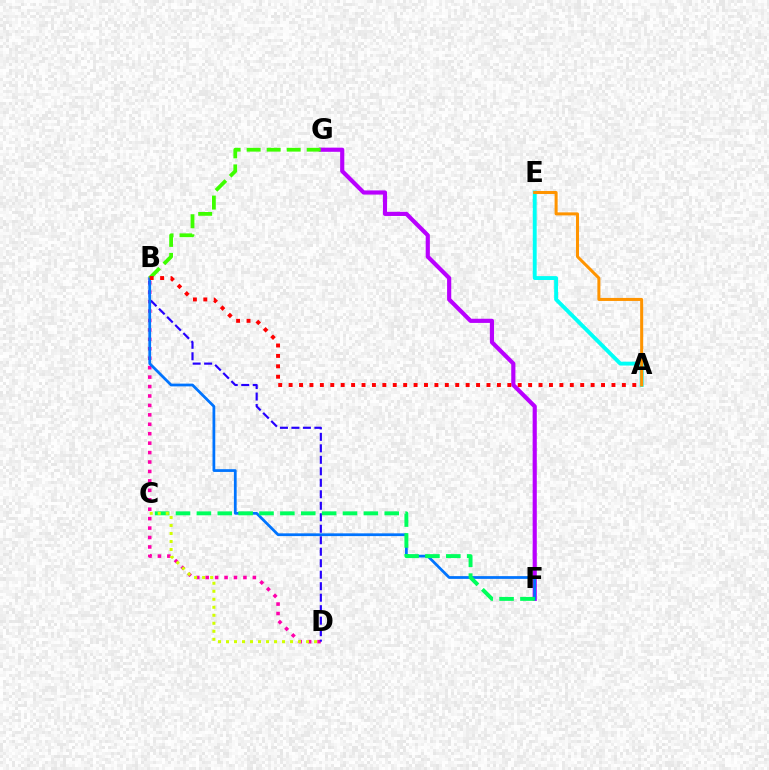{('A', 'E'): [{'color': '#00fff6', 'line_style': 'solid', 'thickness': 2.8}, {'color': '#ff9400', 'line_style': 'solid', 'thickness': 2.18}], ('B', 'D'): [{'color': '#ff00ac', 'line_style': 'dotted', 'thickness': 2.56}, {'color': '#2500ff', 'line_style': 'dashed', 'thickness': 1.56}], ('F', 'G'): [{'color': '#b900ff', 'line_style': 'solid', 'thickness': 2.99}], ('B', 'F'): [{'color': '#0074ff', 'line_style': 'solid', 'thickness': 1.98}], ('C', 'F'): [{'color': '#00ff5c', 'line_style': 'dashed', 'thickness': 2.84}], ('B', 'G'): [{'color': '#3dff00', 'line_style': 'dashed', 'thickness': 2.72}], ('A', 'B'): [{'color': '#ff0000', 'line_style': 'dotted', 'thickness': 2.83}], ('C', 'D'): [{'color': '#d1ff00', 'line_style': 'dotted', 'thickness': 2.17}]}